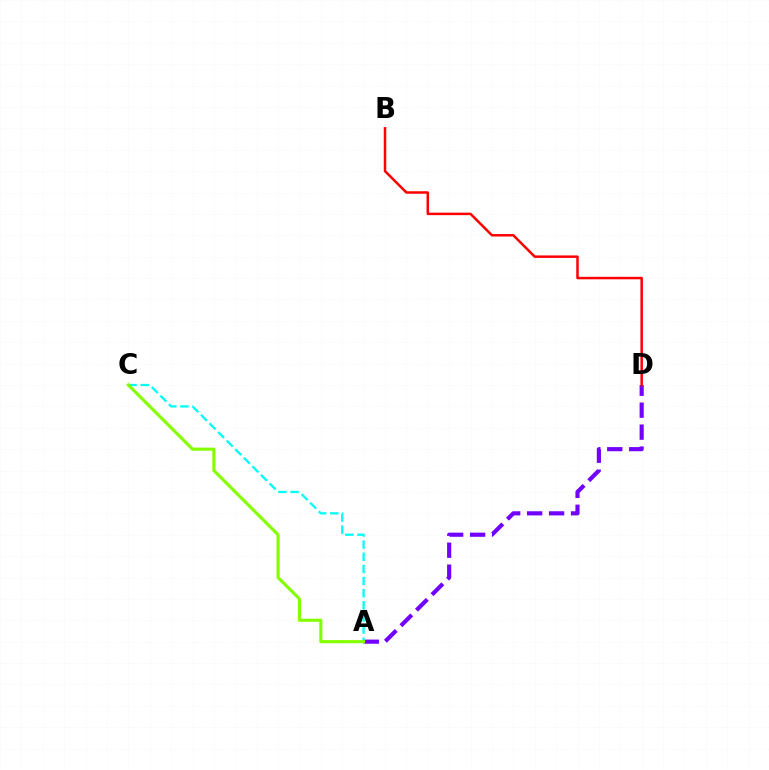{('A', 'D'): [{'color': '#7200ff', 'line_style': 'dashed', 'thickness': 2.98}], ('A', 'C'): [{'color': '#00fff6', 'line_style': 'dashed', 'thickness': 1.65}, {'color': '#84ff00', 'line_style': 'solid', 'thickness': 2.24}], ('B', 'D'): [{'color': '#ff0000', 'line_style': 'solid', 'thickness': 1.8}]}